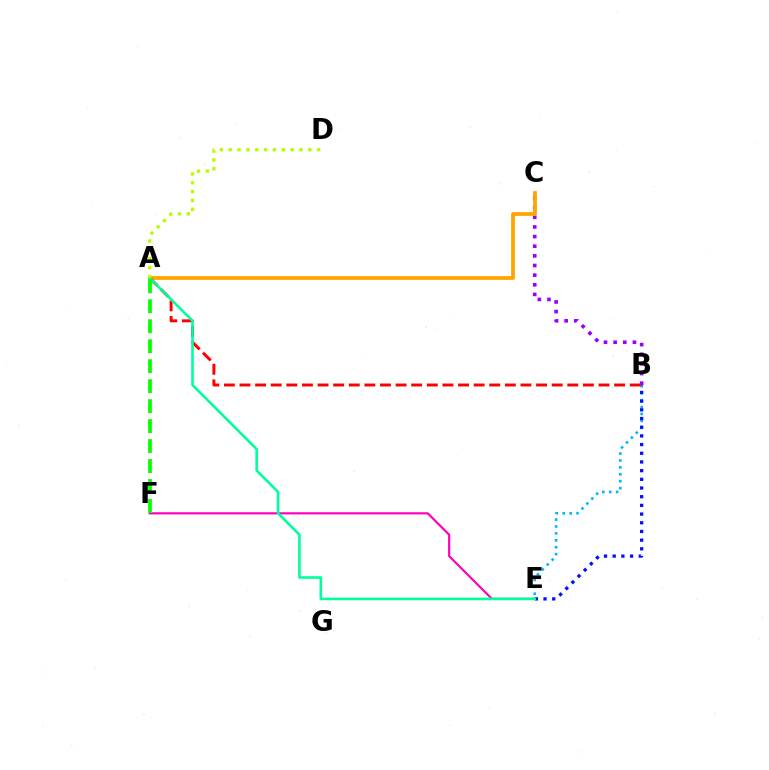{('E', 'F'): [{'color': '#ff00bd', 'line_style': 'solid', 'thickness': 1.57}], ('B', 'E'): [{'color': '#00b5ff', 'line_style': 'dotted', 'thickness': 1.88}, {'color': '#0010ff', 'line_style': 'dotted', 'thickness': 2.36}], ('B', 'C'): [{'color': '#9b00ff', 'line_style': 'dotted', 'thickness': 2.62}], ('A', 'C'): [{'color': '#ffa500', 'line_style': 'solid', 'thickness': 2.72}], ('A', 'B'): [{'color': '#ff0000', 'line_style': 'dashed', 'thickness': 2.12}], ('A', 'E'): [{'color': '#00ff9d', 'line_style': 'solid', 'thickness': 1.88}], ('A', 'F'): [{'color': '#08ff00', 'line_style': 'dashed', 'thickness': 2.71}], ('A', 'D'): [{'color': '#b3ff00', 'line_style': 'dotted', 'thickness': 2.4}]}